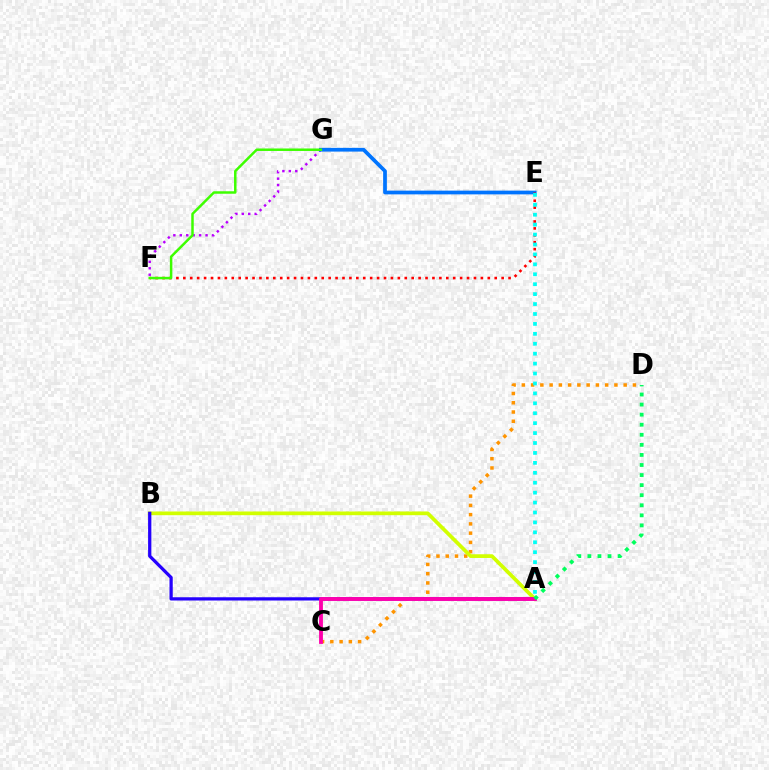{('C', 'D'): [{'color': '#ff9400', 'line_style': 'dotted', 'thickness': 2.52}], ('A', 'B'): [{'color': '#d1ff00', 'line_style': 'solid', 'thickness': 2.68}, {'color': '#2500ff', 'line_style': 'solid', 'thickness': 2.34}], ('F', 'G'): [{'color': '#b900ff', 'line_style': 'dotted', 'thickness': 1.75}, {'color': '#3dff00', 'line_style': 'solid', 'thickness': 1.79}], ('E', 'G'): [{'color': '#0074ff', 'line_style': 'solid', 'thickness': 2.69}], ('E', 'F'): [{'color': '#ff0000', 'line_style': 'dotted', 'thickness': 1.88}], ('A', 'C'): [{'color': '#ff00ac', 'line_style': 'solid', 'thickness': 2.77}], ('A', 'E'): [{'color': '#00fff6', 'line_style': 'dotted', 'thickness': 2.7}], ('A', 'D'): [{'color': '#00ff5c', 'line_style': 'dotted', 'thickness': 2.74}]}